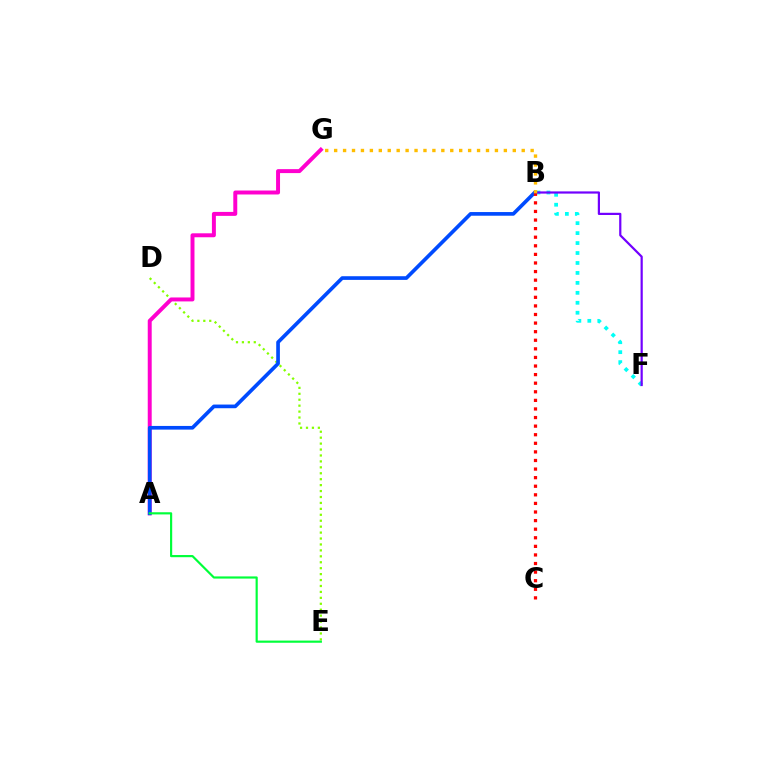{('D', 'E'): [{'color': '#84ff00', 'line_style': 'dotted', 'thickness': 1.61}], ('A', 'G'): [{'color': '#ff00cf', 'line_style': 'solid', 'thickness': 2.85}], ('B', 'F'): [{'color': '#00fff6', 'line_style': 'dotted', 'thickness': 2.7}, {'color': '#7200ff', 'line_style': 'solid', 'thickness': 1.59}], ('A', 'B'): [{'color': '#004bff', 'line_style': 'solid', 'thickness': 2.64}], ('A', 'E'): [{'color': '#00ff39', 'line_style': 'solid', 'thickness': 1.56}], ('B', 'G'): [{'color': '#ffbd00', 'line_style': 'dotted', 'thickness': 2.43}], ('B', 'C'): [{'color': '#ff0000', 'line_style': 'dotted', 'thickness': 2.33}]}